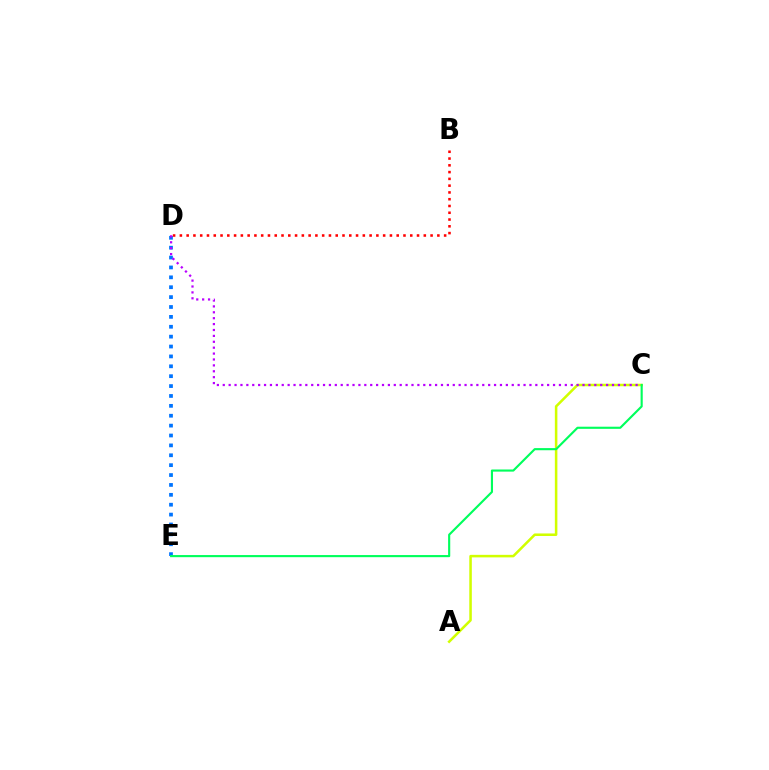{('A', 'C'): [{'color': '#d1ff00', 'line_style': 'solid', 'thickness': 1.83}], ('D', 'E'): [{'color': '#0074ff', 'line_style': 'dotted', 'thickness': 2.69}], ('C', 'D'): [{'color': '#b900ff', 'line_style': 'dotted', 'thickness': 1.6}], ('C', 'E'): [{'color': '#00ff5c', 'line_style': 'solid', 'thickness': 1.54}], ('B', 'D'): [{'color': '#ff0000', 'line_style': 'dotted', 'thickness': 1.84}]}